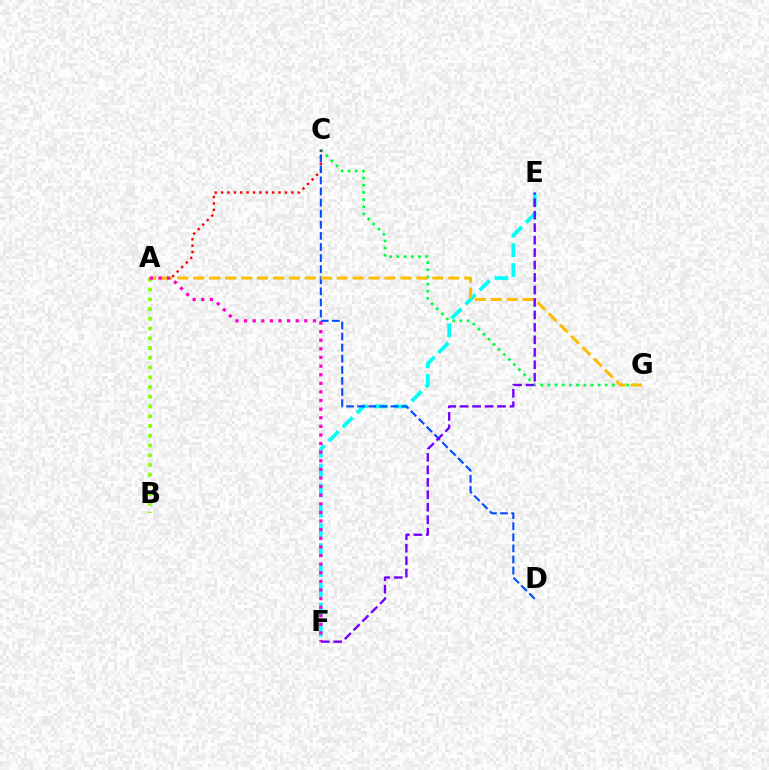{('E', 'F'): [{'color': '#00fff6', 'line_style': 'dashed', 'thickness': 2.7}, {'color': '#7200ff', 'line_style': 'dashed', 'thickness': 1.69}], ('C', 'G'): [{'color': '#00ff39', 'line_style': 'dotted', 'thickness': 1.95}], ('A', 'C'): [{'color': '#ff0000', 'line_style': 'dotted', 'thickness': 1.74}], ('C', 'D'): [{'color': '#004bff', 'line_style': 'dashed', 'thickness': 1.51}], ('A', 'B'): [{'color': '#84ff00', 'line_style': 'dotted', 'thickness': 2.65}], ('A', 'G'): [{'color': '#ffbd00', 'line_style': 'dashed', 'thickness': 2.17}], ('A', 'F'): [{'color': '#ff00cf', 'line_style': 'dotted', 'thickness': 2.34}]}